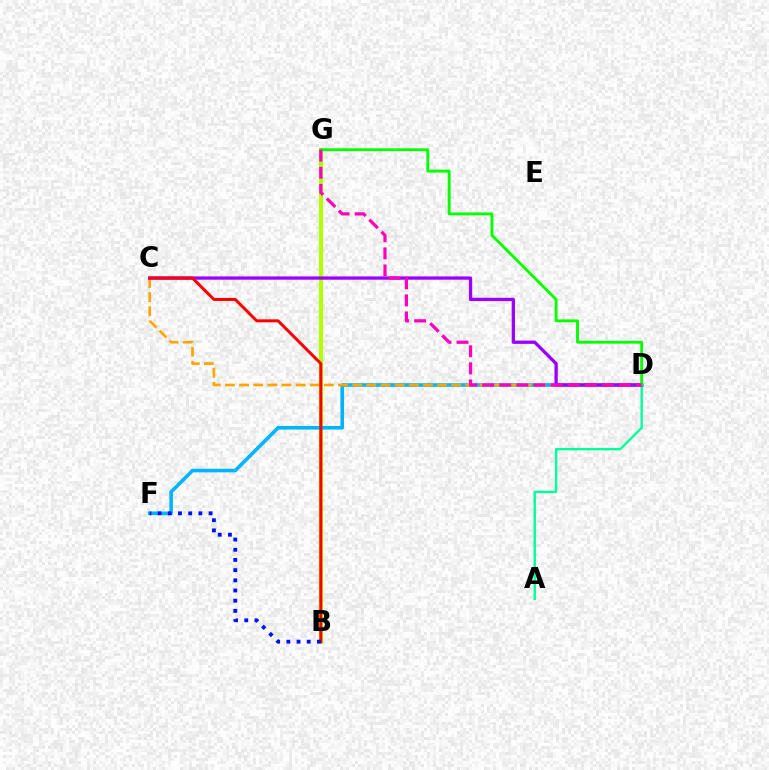{('B', 'G'): [{'color': '#b3ff00', 'line_style': 'solid', 'thickness': 2.99}], ('D', 'F'): [{'color': '#00b5ff', 'line_style': 'solid', 'thickness': 2.59}], ('C', 'D'): [{'color': '#ffa500', 'line_style': 'dashed', 'thickness': 1.92}, {'color': '#9b00ff', 'line_style': 'solid', 'thickness': 2.37}], ('A', 'D'): [{'color': '#00ff9d', 'line_style': 'solid', 'thickness': 1.72}], ('B', 'C'): [{'color': '#ff0000', 'line_style': 'solid', 'thickness': 2.16}], ('D', 'G'): [{'color': '#08ff00', 'line_style': 'solid', 'thickness': 2.06}, {'color': '#ff00bd', 'line_style': 'dashed', 'thickness': 2.32}], ('B', 'F'): [{'color': '#0010ff', 'line_style': 'dotted', 'thickness': 2.77}]}